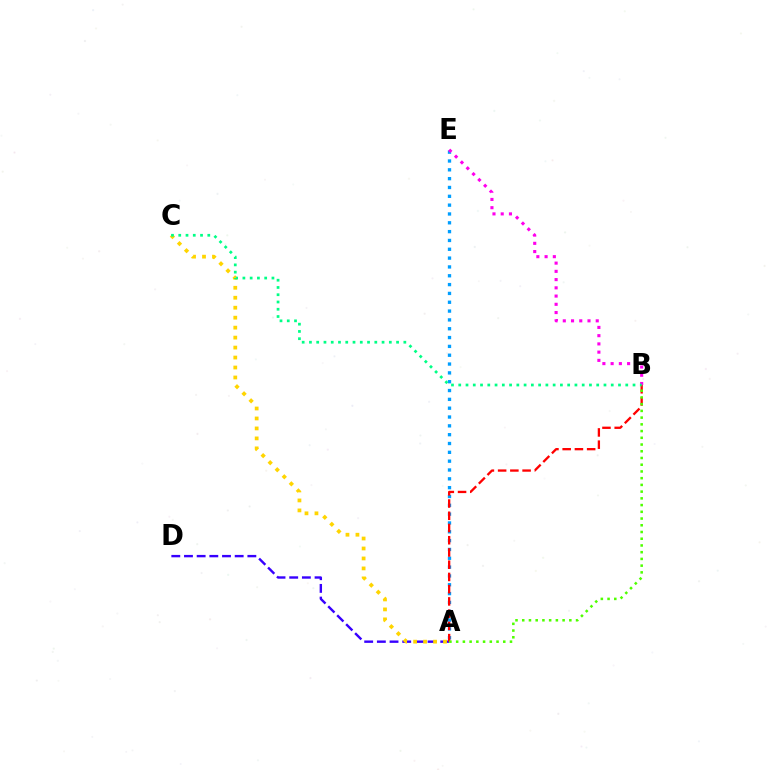{('A', 'E'): [{'color': '#009eff', 'line_style': 'dotted', 'thickness': 2.4}], ('A', 'D'): [{'color': '#3700ff', 'line_style': 'dashed', 'thickness': 1.72}], ('B', 'E'): [{'color': '#ff00ed', 'line_style': 'dotted', 'thickness': 2.24}], ('A', 'C'): [{'color': '#ffd500', 'line_style': 'dotted', 'thickness': 2.71}], ('A', 'B'): [{'color': '#ff0000', 'line_style': 'dashed', 'thickness': 1.66}, {'color': '#4fff00', 'line_style': 'dotted', 'thickness': 1.83}], ('B', 'C'): [{'color': '#00ff86', 'line_style': 'dotted', 'thickness': 1.97}]}